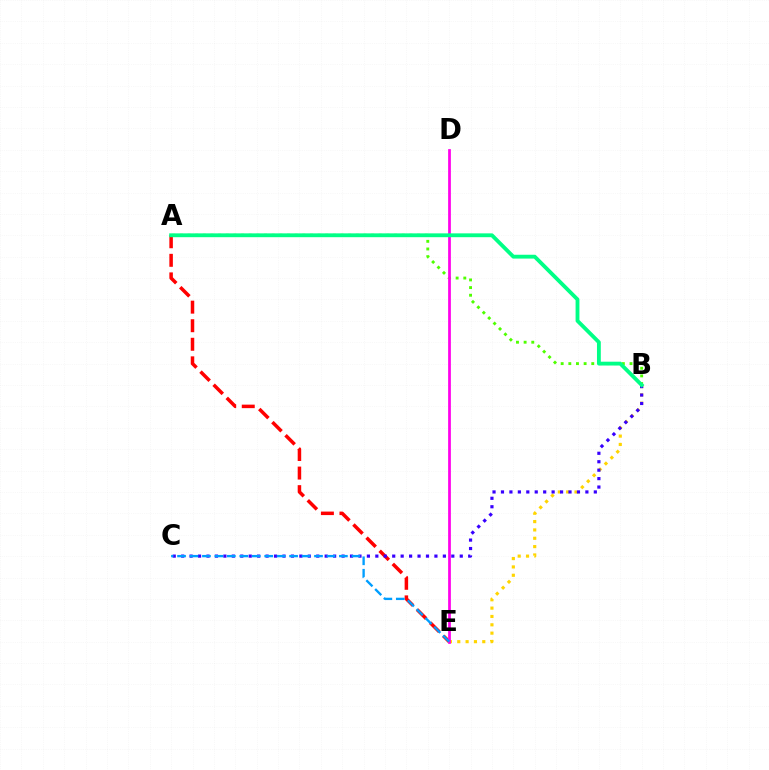{('B', 'E'): [{'color': '#ffd500', 'line_style': 'dotted', 'thickness': 2.27}], ('A', 'E'): [{'color': '#ff0000', 'line_style': 'dashed', 'thickness': 2.52}], ('A', 'B'): [{'color': '#4fff00', 'line_style': 'dotted', 'thickness': 2.08}, {'color': '#00ff86', 'line_style': 'solid', 'thickness': 2.76}], ('D', 'E'): [{'color': '#ff00ed', 'line_style': 'solid', 'thickness': 1.98}], ('B', 'C'): [{'color': '#3700ff', 'line_style': 'dotted', 'thickness': 2.29}], ('C', 'E'): [{'color': '#009eff', 'line_style': 'dashed', 'thickness': 1.69}]}